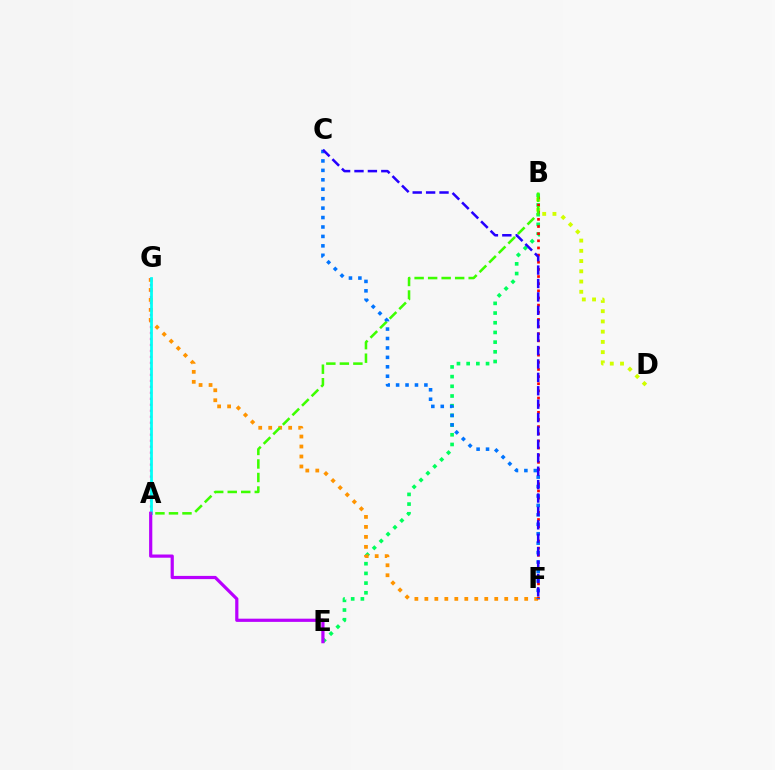{('B', 'E'): [{'color': '#00ff5c', 'line_style': 'dotted', 'thickness': 2.63}], ('F', 'G'): [{'color': '#ff9400', 'line_style': 'dotted', 'thickness': 2.71}], ('A', 'G'): [{'color': '#ff00ac', 'line_style': 'dotted', 'thickness': 1.63}, {'color': '#00fff6', 'line_style': 'solid', 'thickness': 1.99}], ('B', 'D'): [{'color': '#d1ff00', 'line_style': 'dotted', 'thickness': 2.78}], ('B', 'F'): [{'color': '#ff0000', 'line_style': 'dotted', 'thickness': 1.94}], ('A', 'E'): [{'color': '#b900ff', 'line_style': 'solid', 'thickness': 2.31}], ('A', 'B'): [{'color': '#3dff00', 'line_style': 'dashed', 'thickness': 1.84}], ('C', 'F'): [{'color': '#0074ff', 'line_style': 'dotted', 'thickness': 2.56}, {'color': '#2500ff', 'line_style': 'dashed', 'thickness': 1.82}]}